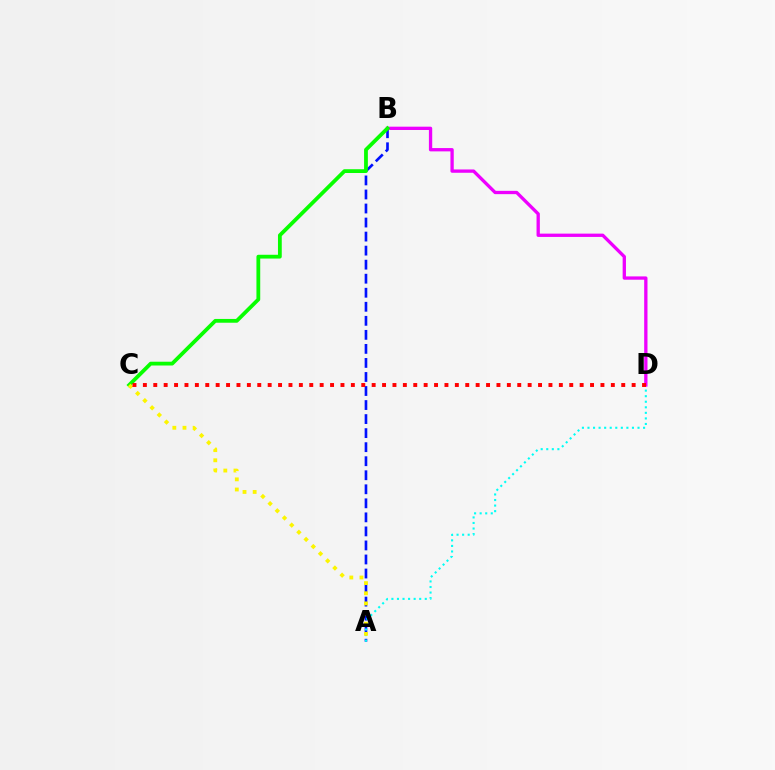{('A', 'B'): [{'color': '#0010ff', 'line_style': 'dashed', 'thickness': 1.91}], ('A', 'D'): [{'color': '#00fff6', 'line_style': 'dotted', 'thickness': 1.51}], ('B', 'D'): [{'color': '#ee00ff', 'line_style': 'solid', 'thickness': 2.38}], ('B', 'C'): [{'color': '#08ff00', 'line_style': 'solid', 'thickness': 2.73}], ('A', 'C'): [{'color': '#fcf500', 'line_style': 'dotted', 'thickness': 2.76}], ('C', 'D'): [{'color': '#ff0000', 'line_style': 'dotted', 'thickness': 2.83}]}